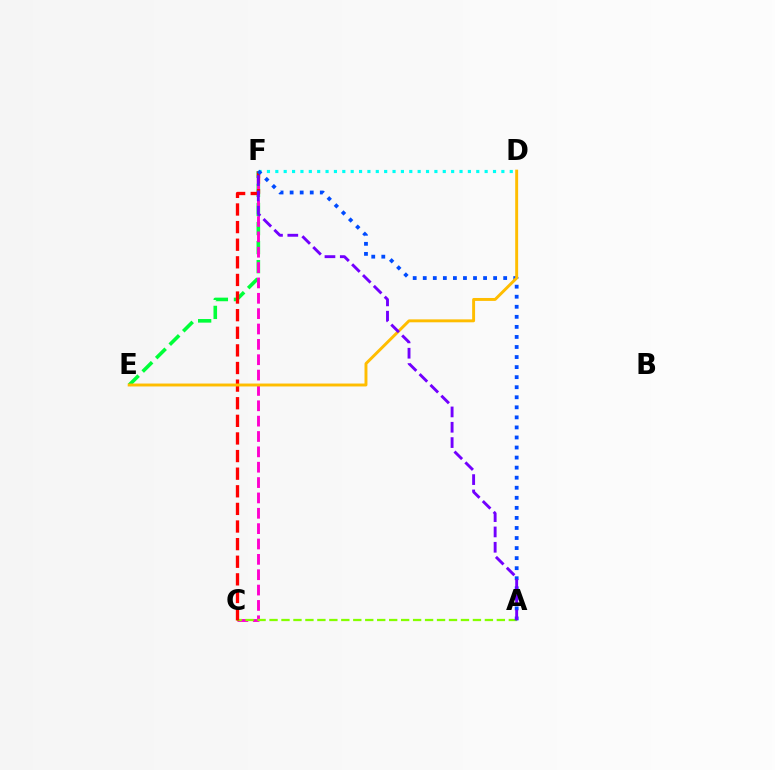{('D', 'F'): [{'color': '#00fff6', 'line_style': 'dotted', 'thickness': 2.27}], ('E', 'F'): [{'color': '#00ff39', 'line_style': 'dashed', 'thickness': 2.59}], ('C', 'F'): [{'color': '#ff00cf', 'line_style': 'dashed', 'thickness': 2.09}, {'color': '#ff0000', 'line_style': 'dashed', 'thickness': 2.39}], ('A', 'C'): [{'color': '#84ff00', 'line_style': 'dashed', 'thickness': 1.63}], ('A', 'F'): [{'color': '#004bff', 'line_style': 'dotted', 'thickness': 2.73}, {'color': '#7200ff', 'line_style': 'dashed', 'thickness': 2.08}], ('D', 'E'): [{'color': '#ffbd00', 'line_style': 'solid', 'thickness': 2.11}]}